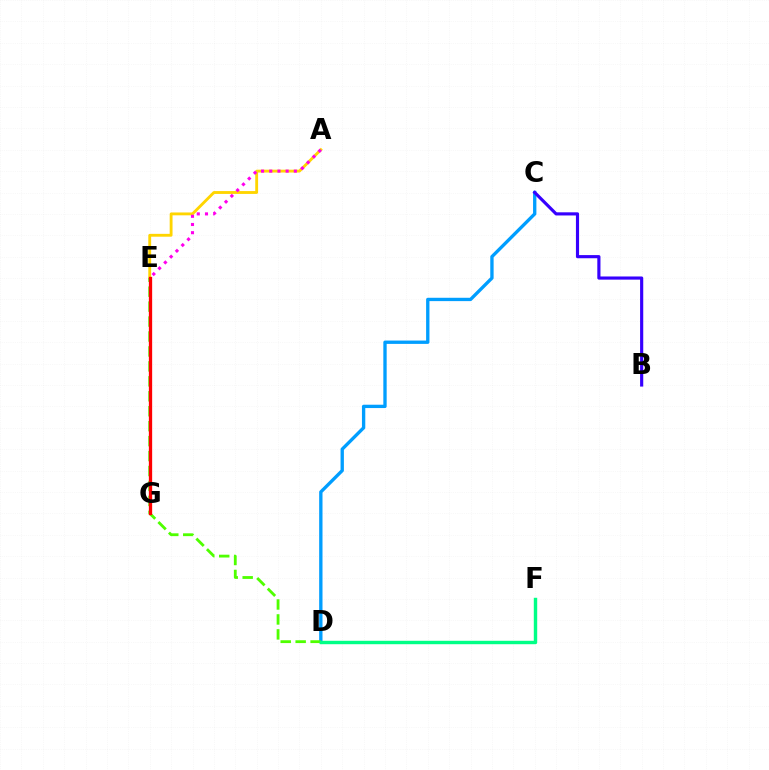{('C', 'D'): [{'color': '#009eff', 'line_style': 'solid', 'thickness': 2.4}], ('A', 'E'): [{'color': '#ffd500', 'line_style': 'solid', 'thickness': 2.05}, {'color': '#ff00ed', 'line_style': 'dotted', 'thickness': 2.23}], ('D', 'E'): [{'color': '#4fff00', 'line_style': 'dashed', 'thickness': 2.03}], ('E', 'G'): [{'color': '#ff0000', 'line_style': 'solid', 'thickness': 2.38}], ('D', 'F'): [{'color': '#00ff86', 'line_style': 'solid', 'thickness': 2.46}], ('B', 'C'): [{'color': '#3700ff', 'line_style': 'solid', 'thickness': 2.27}]}